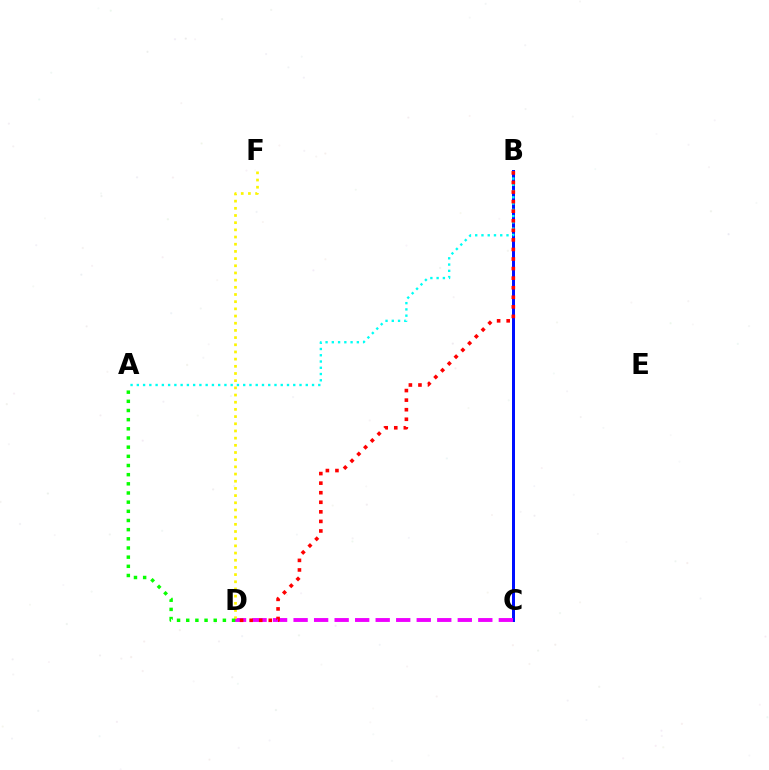{('B', 'C'): [{'color': '#0010ff', 'line_style': 'solid', 'thickness': 2.16}], ('A', 'B'): [{'color': '#00fff6', 'line_style': 'dotted', 'thickness': 1.7}], ('C', 'D'): [{'color': '#ee00ff', 'line_style': 'dashed', 'thickness': 2.79}], ('B', 'D'): [{'color': '#ff0000', 'line_style': 'dotted', 'thickness': 2.6}], ('D', 'F'): [{'color': '#fcf500', 'line_style': 'dotted', 'thickness': 1.95}], ('A', 'D'): [{'color': '#08ff00', 'line_style': 'dotted', 'thickness': 2.49}]}